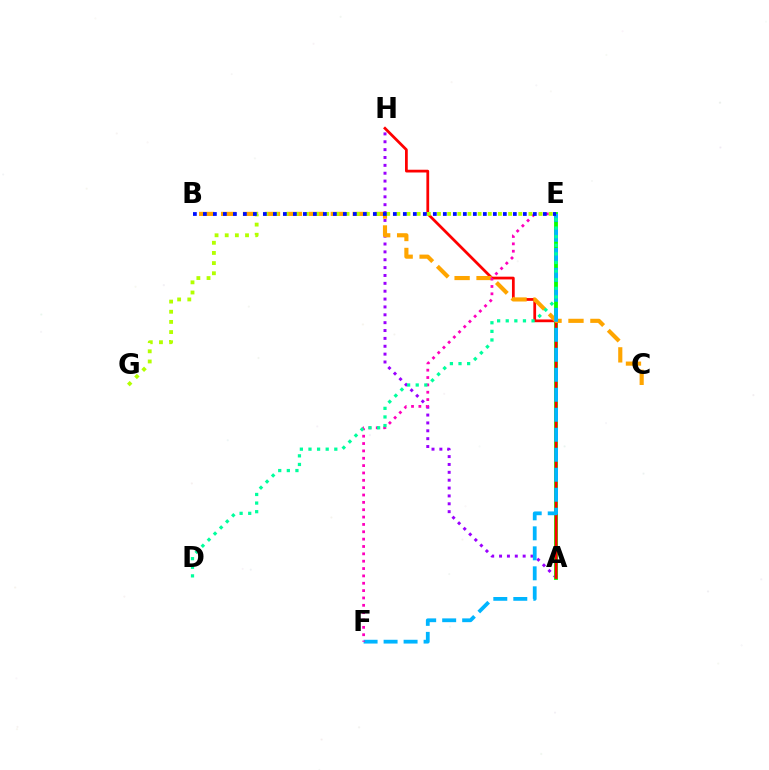{('A', 'H'): [{'color': '#9b00ff', 'line_style': 'dotted', 'thickness': 2.14}, {'color': '#ff0000', 'line_style': 'solid', 'thickness': 1.98}], ('A', 'E'): [{'color': '#08ff00', 'line_style': 'solid', 'thickness': 2.76}], ('B', 'C'): [{'color': '#ffa500', 'line_style': 'dashed', 'thickness': 2.98}], ('E', 'F'): [{'color': '#00b5ff', 'line_style': 'dashed', 'thickness': 2.72}, {'color': '#ff00bd', 'line_style': 'dotted', 'thickness': 2.0}], ('E', 'G'): [{'color': '#b3ff00', 'line_style': 'dotted', 'thickness': 2.76}], ('B', 'E'): [{'color': '#0010ff', 'line_style': 'dotted', 'thickness': 2.72}], ('D', 'E'): [{'color': '#00ff9d', 'line_style': 'dotted', 'thickness': 2.34}]}